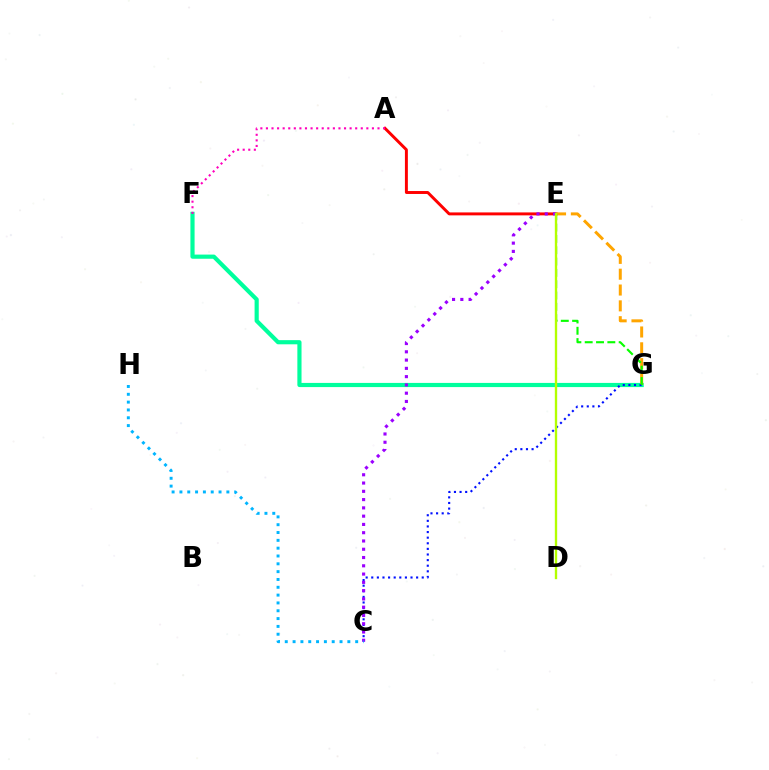{('A', 'E'): [{'color': '#ff0000', 'line_style': 'solid', 'thickness': 2.12}], ('F', 'G'): [{'color': '#00ff9d', 'line_style': 'solid', 'thickness': 3.0}], ('E', 'G'): [{'color': '#ffa500', 'line_style': 'dashed', 'thickness': 2.15}, {'color': '#08ff00', 'line_style': 'dashed', 'thickness': 1.54}], ('A', 'F'): [{'color': '#ff00bd', 'line_style': 'dotted', 'thickness': 1.52}], ('C', 'G'): [{'color': '#0010ff', 'line_style': 'dotted', 'thickness': 1.52}], ('C', 'E'): [{'color': '#9b00ff', 'line_style': 'dotted', 'thickness': 2.25}], ('C', 'H'): [{'color': '#00b5ff', 'line_style': 'dotted', 'thickness': 2.13}], ('D', 'E'): [{'color': '#b3ff00', 'line_style': 'solid', 'thickness': 1.69}]}